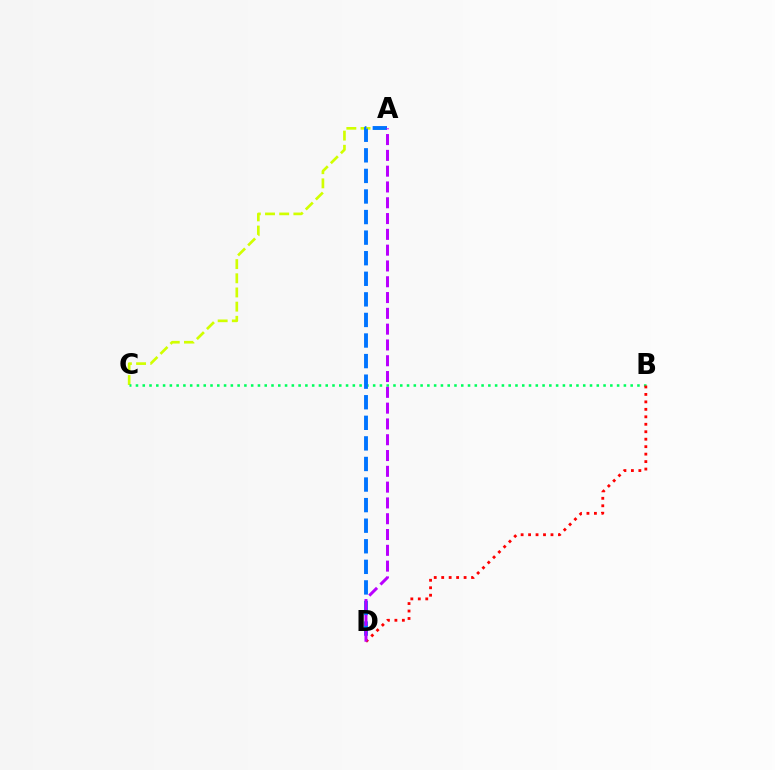{('A', 'C'): [{'color': '#d1ff00', 'line_style': 'dashed', 'thickness': 1.93}], ('B', 'C'): [{'color': '#00ff5c', 'line_style': 'dotted', 'thickness': 1.84}], ('A', 'D'): [{'color': '#0074ff', 'line_style': 'dashed', 'thickness': 2.8}, {'color': '#b900ff', 'line_style': 'dashed', 'thickness': 2.15}], ('B', 'D'): [{'color': '#ff0000', 'line_style': 'dotted', 'thickness': 2.03}]}